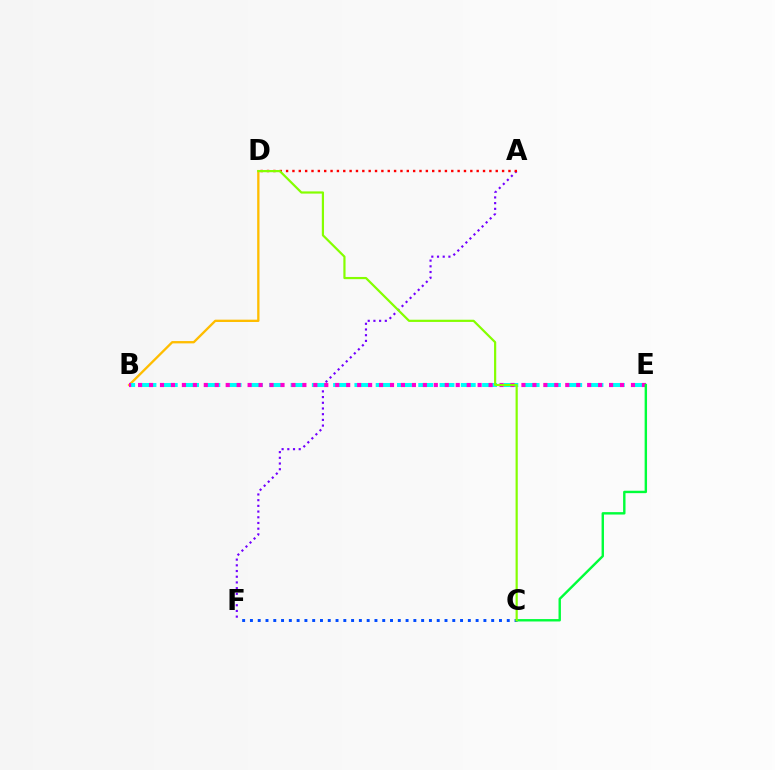{('A', 'F'): [{'color': '#7200ff', 'line_style': 'dotted', 'thickness': 1.55}], ('B', 'D'): [{'color': '#ffbd00', 'line_style': 'solid', 'thickness': 1.67}], ('B', 'E'): [{'color': '#00fff6', 'line_style': 'dashed', 'thickness': 2.89}, {'color': '#ff00cf', 'line_style': 'dotted', 'thickness': 2.98}], ('C', 'F'): [{'color': '#004bff', 'line_style': 'dotted', 'thickness': 2.11}], ('A', 'D'): [{'color': '#ff0000', 'line_style': 'dotted', 'thickness': 1.73}], ('C', 'E'): [{'color': '#00ff39', 'line_style': 'solid', 'thickness': 1.73}], ('C', 'D'): [{'color': '#84ff00', 'line_style': 'solid', 'thickness': 1.58}]}